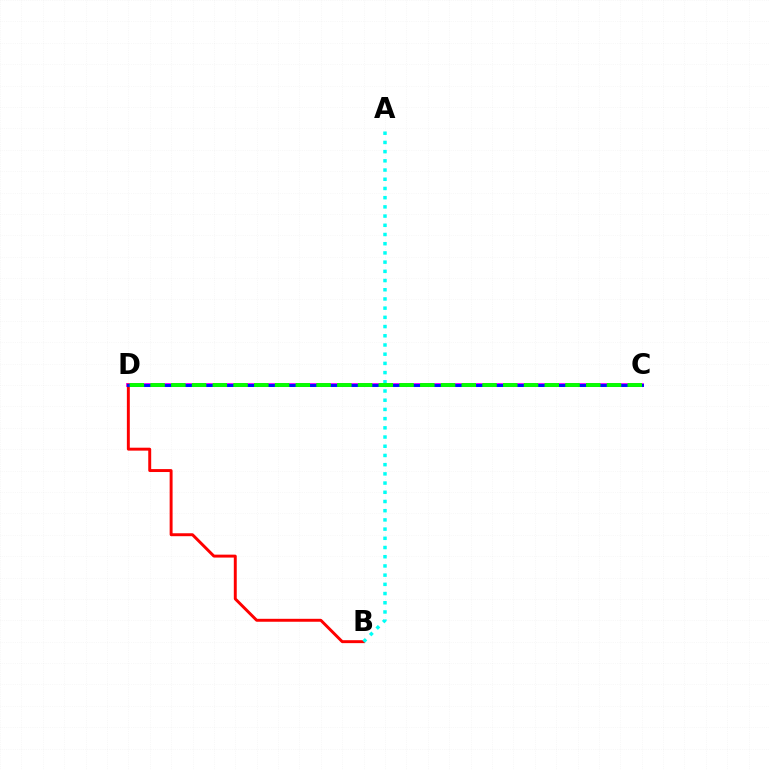{('C', 'D'): [{'color': '#fcf500', 'line_style': 'dotted', 'thickness': 1.93}, {'color': '#ee00ff', 'line_style': 'solid', 'thickness': 2.78}, {'color': '#0010ff', 'line_style': 'solid', 'thickness': 2.09}, {'color': '#08ff00', 'line_style': 'dashed', 'thickness': 2.82}], ('B', 'D'): [{'color': '#ff0000', 'line_style': 'solid', 'thickness': 2.11}], ('A', 'B'): [{'color': '#00fff6', 'line_style': 'dotted', 'thickness': 2.5}]}